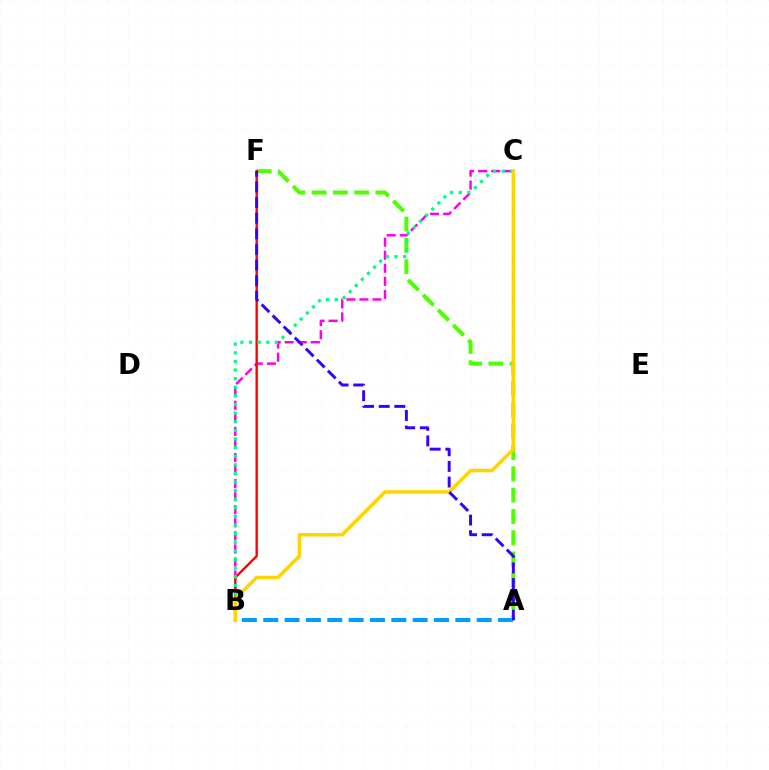{('B', 'C'): [{'color': '#ff00ed', 'line_style': 'dashed', 'thickness': 1.77}, {'color': '#00ff86', 'line_style': 'dotted', 'thickness': 2.34}, {'color': '#ffd500', 'line_style': 'solid', 'thickness': 2.56}], ('A', 'B'): [{'color': '#009eff', 'line_style': 'dashed', 'thickness': 2.9}], ('A', 'F'): [{'color': '#4fff00', 'line_style': 'dashed', 'thickness': 2.89}, {'color': '#3700ff', 'line_style': 'dashed', 'thickness': 2.12}], ('B', 'F'): [{'color': '#ff0000', 'line_style': 'solid', 'thickness': 1.71}]}